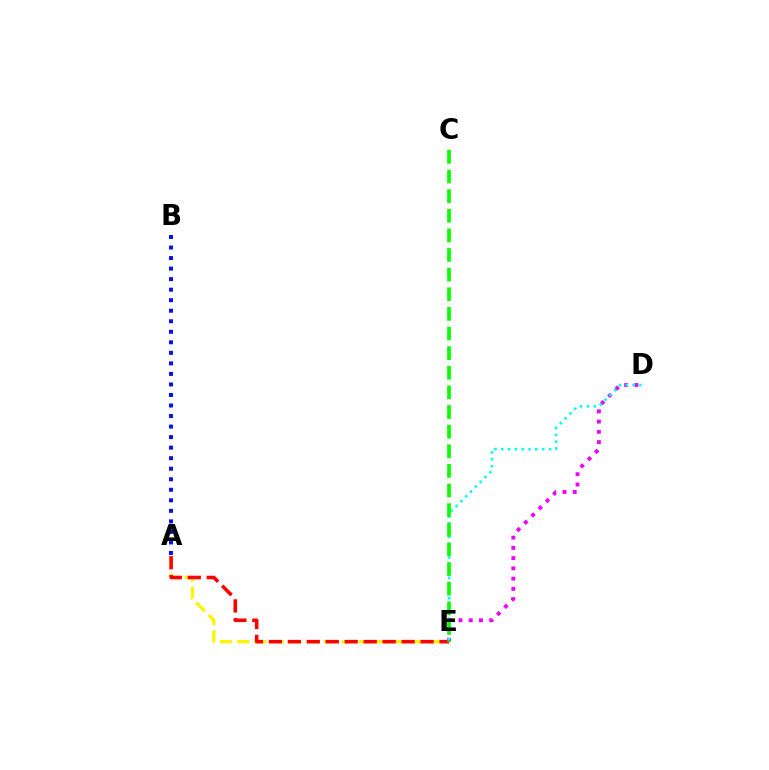{('A', 'E'): [{'color': '#fcf500', 'line_style': 'dashed', 'thickness': 2.36}, {'color': '#ff0000', 'line_style': 'dashed', 'thickness': 2.58}], ('D', 'E'): [{'color': '#ee00ff', 'line_style': 'dotted', 'thickness': 2.78}, {'color': '#00fff6', 'line_style': 'dotted', 'thickness': 1.85}], ('A', 'B'): [{'color': '#0010ff', 'line_style': 'dotted', 'thickness': 2.86}], ('C', 'E'): [{'color': '#08ff00', 'line_style': 'dashed', 'thickness': 2.67}]}